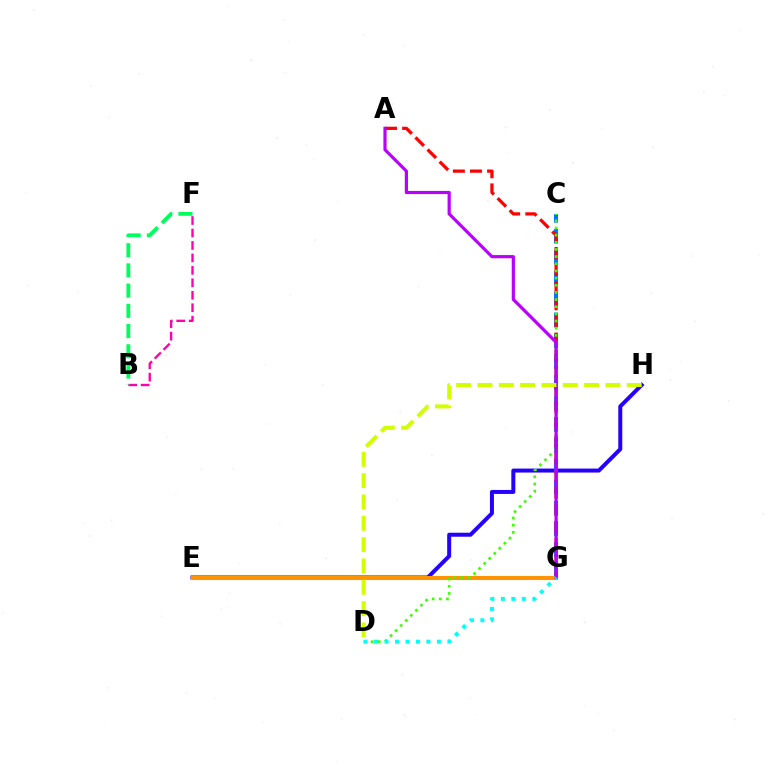{('E', 'H'): [{'color': '#2500ff', 'line_style': 'solid', 'thickness': 2.87}], ('C', 'G'): [{'color': '#0074ff', 'line_style': 'dashed', 'thickness': 2.84}], ('B', 'F'): [{'color': '#ff00ac', 'line_style': 'dashed', 'thickness': 1.69}, {'color': '#00ff5c', 'line_style': 'dashed', 'thickness': 2.75}], ('E', 'G'): [{'color': '#ff9400', 'line_style': 'solid', 'thickness': 2.93}], ('A', 'G'): [{'color': '#ff0000', 'line_style': 'dashed', 'thickness': 2.33}, {'color': '#b900ff', 'line_style': 'solid', 'thickness': 2.3}], ('C', 'D'): [{'color': '#3dff00', 'line_style': 'dotted', 'thickness': 1.94}], ('D', 'G'): [{'color': '#00fff6', 'line_style': 'dotted', 'thickness': 2.84}], ('D', 'H'): [{'color': '#d1ff00', 'line_style': 'dashed', 'thickness': 2.9}]}